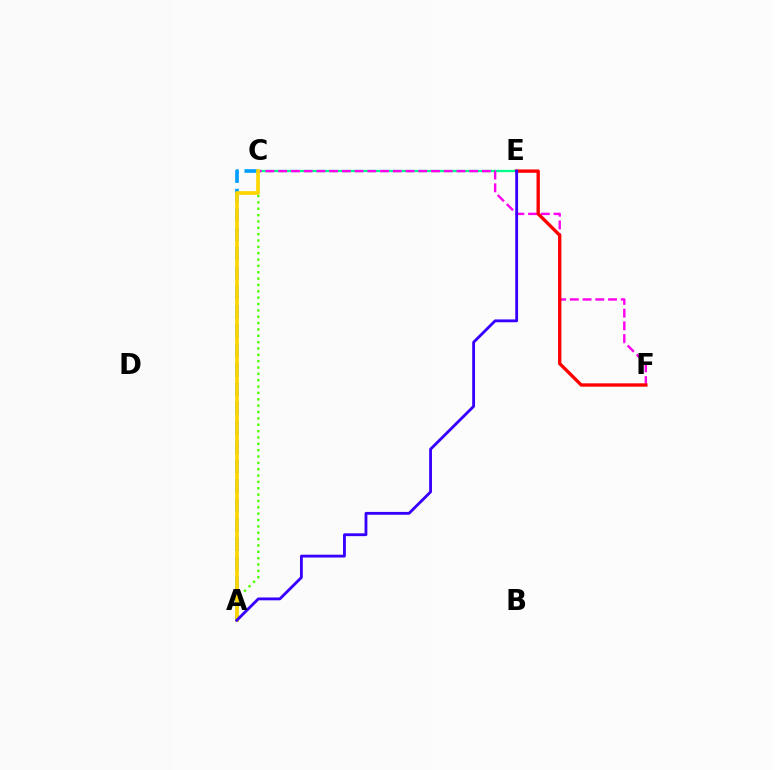{('C', 'E'): [{'color': '#00ff86', 'line_style': 'solid', 'thickness': 1.65}], ('A', 'C'): [{'color': '#009eff', 'line_style': 'dashed', 'thickness': 2.63}, {'color': '#4fff00', 'line_style': 'dotted', 'thickness': 1.73}, {'color': '#ffd500', 'line_style': 'solid', 'thickness': 2.64}], ('C', 'F'): [{'color': '#ff00ed', 'line_style': 'dashed', 'thickness': 1.73}], ('E', 'F'): [{'color': '#ff0000', 'line_style': 'solid', 'thickness': 2.41}], ('A', 'E'): [{'color': '#3700ff', 'line_style': 'solid', 'thickness': 2.04}]}